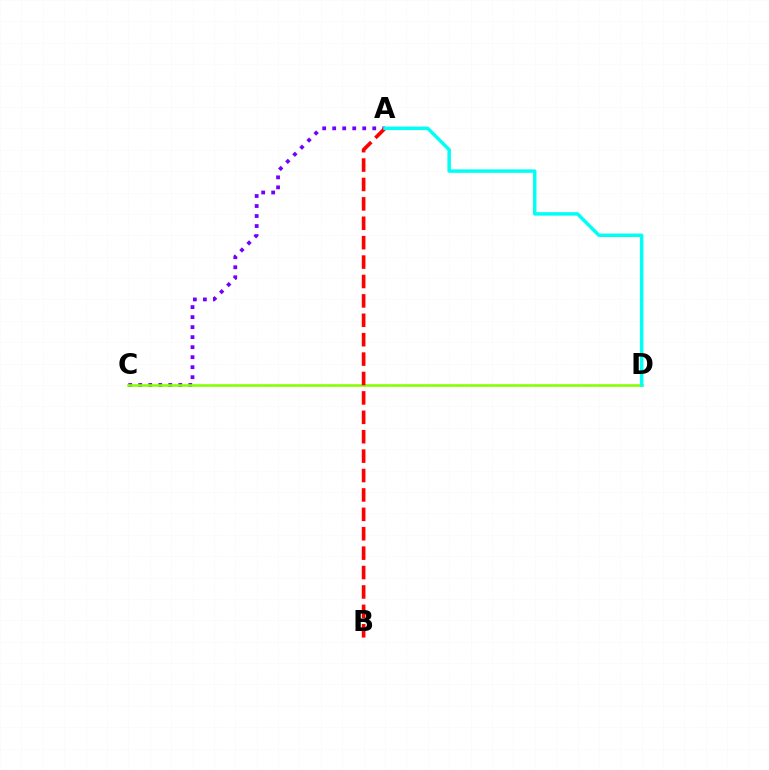{('A', 'C'): [{'color': '#7200ff', 'line_style': 'dotted', 'thickness': 2.72}], ('C', 'D'): [{'color': '#84ff00', 'line_style': 'solid', 'thickness': 1.86}], ('A', 'B'): [{'color': '#ff0000', 'line_style': 'dashed', 'thickness': 2.64}], ('A', 'D'): [{'color': '#00fff6', 'line_style': 'solid', 'thickness': 2.51}]}